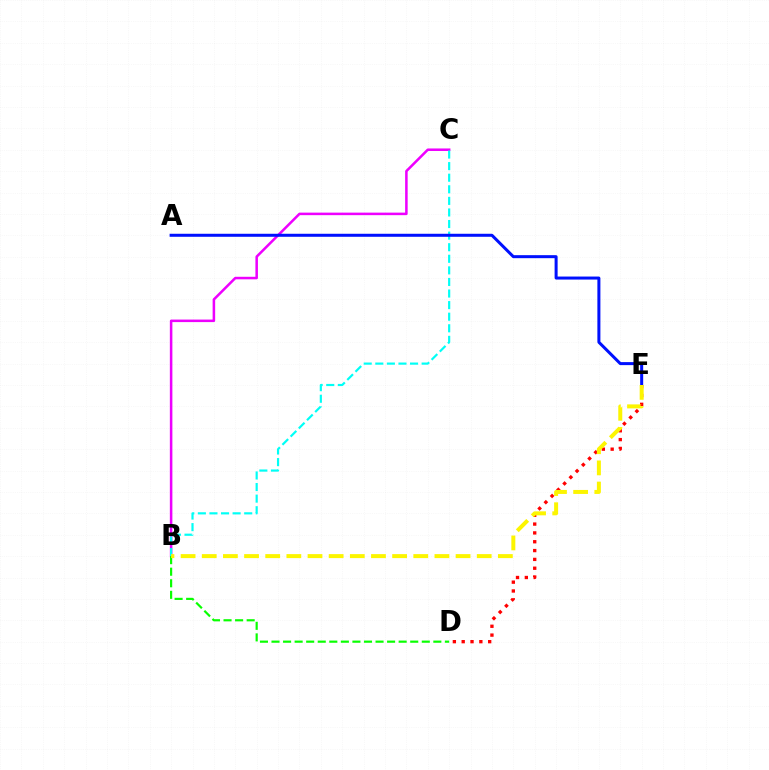{('B', 'C'): [{'color': '#ee00ff', 'line_style': 'solid', 'thickness': 1.82}, {'color': '#00fff6', 'line_style': 'dashed', 'thickness': 1.57}], ('D', 'E'): [{'color': '#ff0000', 'line_style': 'dotted', 'thickness': 2.4}], ('A', 'E'): [{'color': '#0010ff', 'line_style': 'solid', 'thickness': 2.17}], ('B', 'D'): [{'color': '#08ff00', 'line_style': 'dashed', 'thickness': 1.57}], ('B', 'E'): [{'color': '#fcf500', 'line_style': 'dashed', 'thickness': 2.87}]}